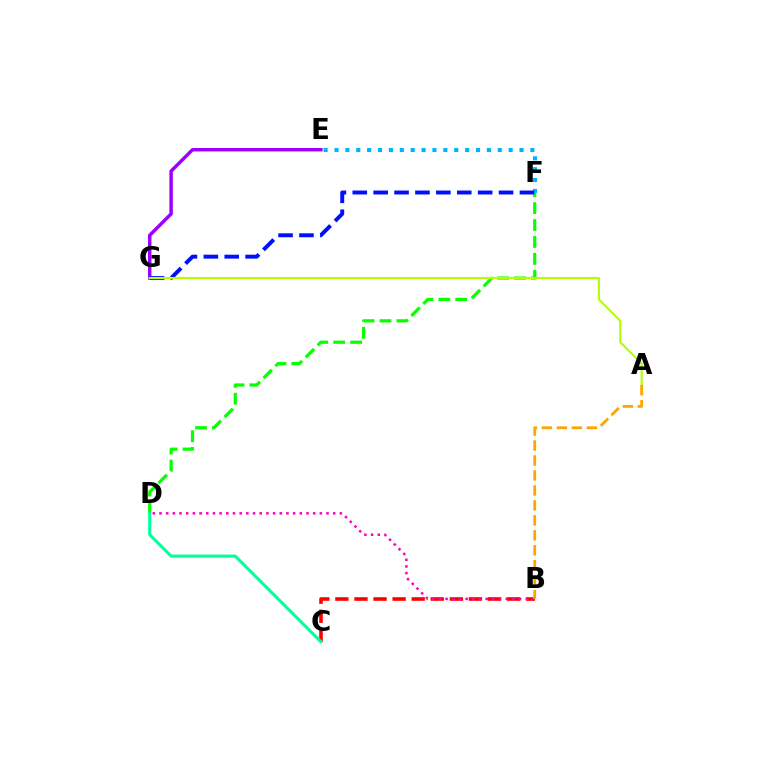{('D', 'F'): [{'color': '#08ff00', 'line_style': 'dashed', 'thickness': 2.3}], ('B', 'C'): [{'color': '#ff0000', 'line_style': 'dashed', 'thickness': 2.59}], ('E', 'F'): [{'color': '#00b5ff', 'line_style': 'dotted', 'thickness': 2.96}], ('C', 'D'): [{'color': '#00ff9d', 'line_style': 'solid', 'thickness': 2.24}], ('E', 'G'): [{'color': '#9b00ff', 'line_style': 'solid', 'thickness': 2.48}], ('B', 'D'): [{'color': '#ff00bd', 'line_style': 'dotted', 'thickness': 1.82}], ('F', 'G'): [{'color': '#0010ff', 'line_style': 'dashed', 'thickness': 2.84}], ('A', 'G'): [{'color': '#b3ff00', 'line_style': 'solid', 'thickness': 1.56}], ('A', 'B'): [{'color': '#ffa500', 'line_style': 'dashed', 'thickness': 2.03}]}